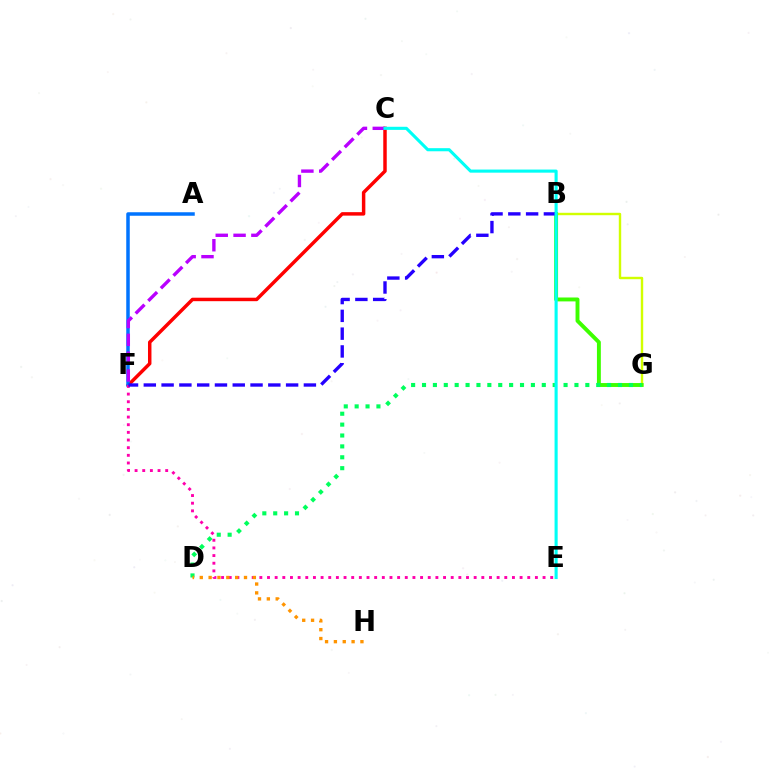{('B', 'G'): [{'color': '#d1ff00', 'line_style': 'solid', 'thickness': 1.74}, {'color': '#3dff00', 'line_style': 'solid', 'thickness': 2.81}], ('C', 'F'): [{'color': '#ff0000', 'line_style': 'solid', 'thickness': 2.5}, {'color': '#b900ff', 'line_style': 'dashed', 'thickness': 2.42}], ('A', 'F'): [{'color': '#0074ff', 'line_style': 'solid', 'thickness': 2.52}], ('D', 'G'): [{'color': '#00ff5c', 'line_style': 'dotted', 'thickness': 2.96}], ('E', 'F'): [{'color': '#ff00ac', 'line_style': 'dotted', 'thickness': 2.08}], ('B', 'F'): [{'color': '#2500ff', 'line_style': 'dashed', 'thickness': 2.42}], ('D', 'H'): [{'color': '#ff9400', 'line_style': 'dotted', 'thickness': 2.4}], ('C', 'E'): [{'color': '#00fff6', 'line_style': 'solid', 'thickness': 2.23}]}